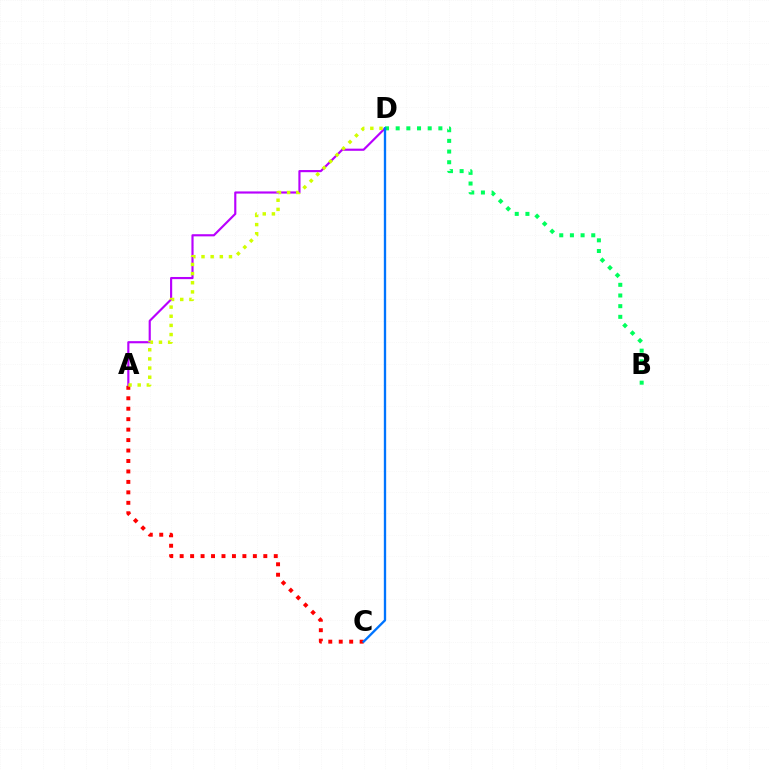{('A', 'C'): [{'color': '#ff0000', 'line_style': 'dotted', 'thickness': 2.84}], ('A', 'D'): [{'color': '#b900ff', 'line_style': 'solid', 'thickness': 1.55}, {'color': '#d1ff00', 'line_style': 'dotted', 'thickness': 2.49}], ('B', 'D'): [{'color': '#00ff5c', 'line_style': 'dotted', 'thickness': 2.9}], ('C', 'D'): [{'color': '#0074ff', 'line_style': 'solid', 'thickness': 1.68}]}